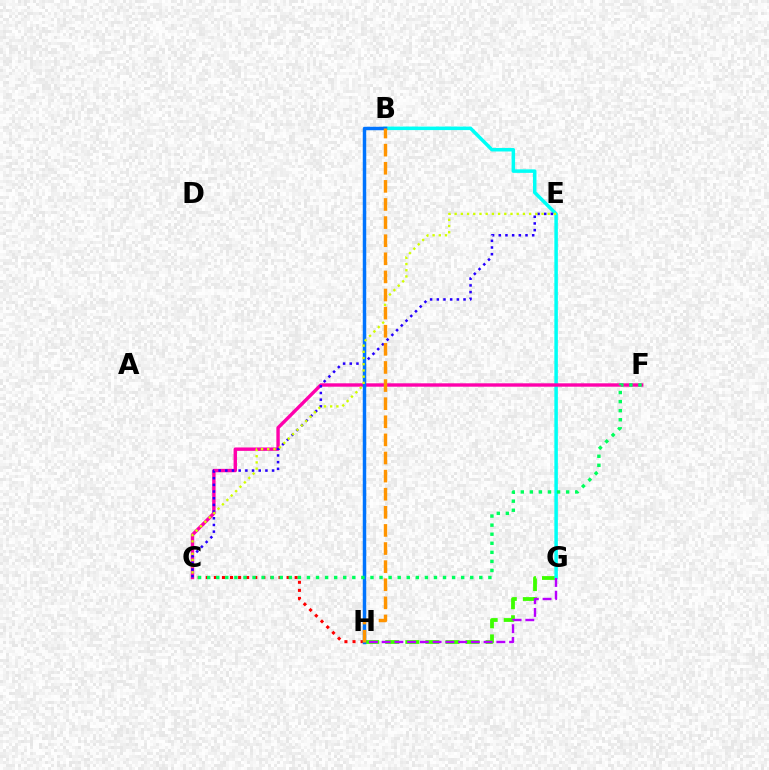{('G', 'H'): [{'color': '#3dff00', 'line_style': 'dashed', 'thickness': 2.73}, {'color': '#b900ff', 'line_style': 'dashed', 'thickness': 1.73}], ('C', 'H'): [{'color': '#ff0000', 'line_style': 'dotted', 'thickness': 2.2}], ('B', 'G'): [{'color': '#00fff6', 'line_style': 'solid', 'thickness': 2.52}], ('C', 'F'): [{'color': '#ff00ac', 'line_style': 'solid', 'thickness': 2.44}, {'color': '#00ff5c', 'line_style': 'dotted', 'thickness': 2.46}], ('C', 'E'): [{'color': '#2500ff', 'line_style': 'dotted', 'thickness': 1.82}, {'color': '#d1ff00', 'line_style': 'dotted', 'thickness': 1.69}], ('B', 'H'): [{'color': '#0074ff', 'line_style': 'solid', 'thickness': 2.5}, {'color': '#ff9400', 'line_style': 'dashed', 'thickness': 2.46}]}